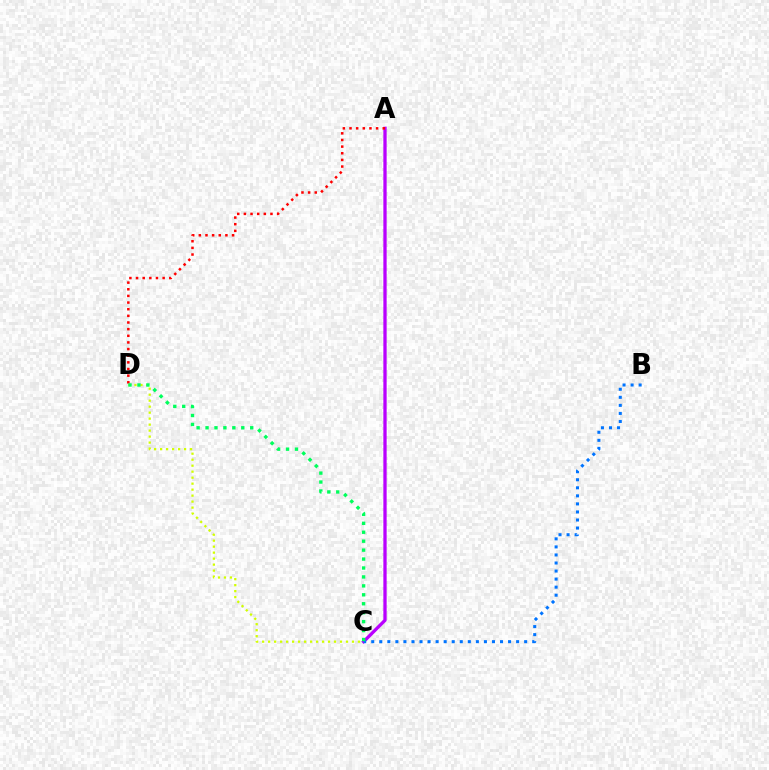{('C', 'D'): [{'color': '#d1ff00', 'line_style': 'dotted', 'thickness': 1.63}, {'color': '#00ff5c', 'line_style': 'dotted', 'thickness': 2.43}], ('A', 'C'): [{'color': '#b900ff', 'line_style': 'solid', 'thickness': 2.37}], ('A', 'D'): [{'color': '#ff0000', 'line_style': 'dotted', 'thickness': 1.81}], ('B', 'C'): [{'color': '#0074ff', 'line_style': 'dotted', 'thickness': 2.19}]}